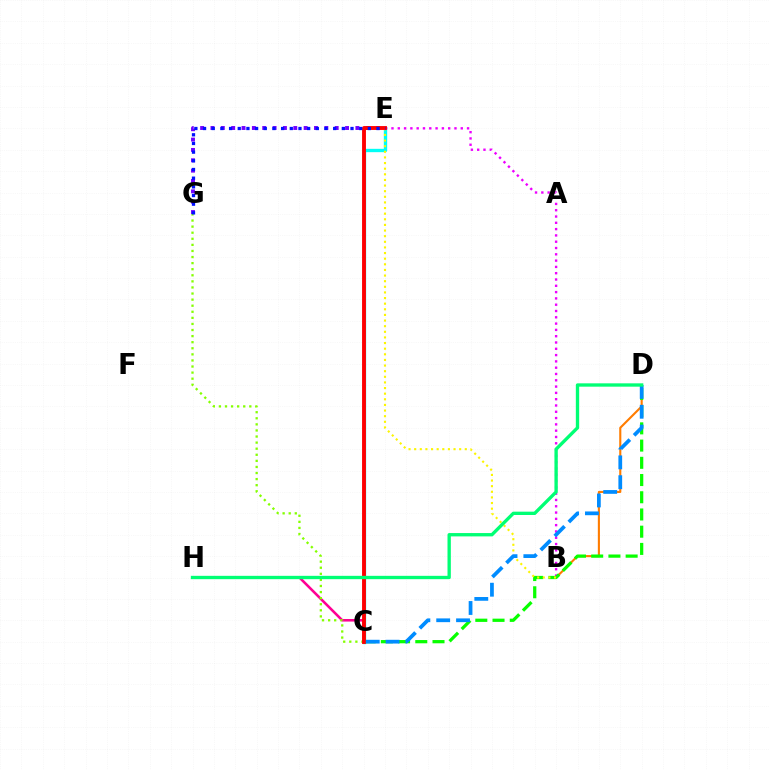{('B', 'D'): [{'color': '#ff7c00', 'line_style': 'solid', 'thickness': 1.52}], ('C', 'E'): [{'color': '#00fff6', 'line_style': 'solid', 'thickness': 2.41}, {'color': '#ff0000', 'line_style': 'solid', 'thickness': 2.79}], ('B', 'E'): [{'color': '#ee00ff', 'line_style': 'dotted', 'thickness': 1.71}, {'color': '#fcf500', 'line_style': 'dotted', 'thickness': 1.53}], ('C', 'D'): [{'color': '#08ff00', 'line_style': 'dashed', 'thickness': 2.34}, {'color': '#008cff', 'line_style': 'dashed', 'thickness': 2.69}], ('C', 'H'): [{'color': '#ff0094', 'line_style': 'solid', 'thickness': 1.85}], ('C', 'G'): [{'color': '#84ff00', 'line_style': 'dotted', 'thickness': 1.65}], ('E', 'G'): [{'color': '#7200ff', 'line_style': 'dotted', 'thickness': 2.81}, {'color': '#0010ff', 'line_style': 'dotted', 'thickness': 2.36}], ('D', 'H'): [{'color': '#00ff74', 'line_style': 'solid', 'thickness': 2.4}]}